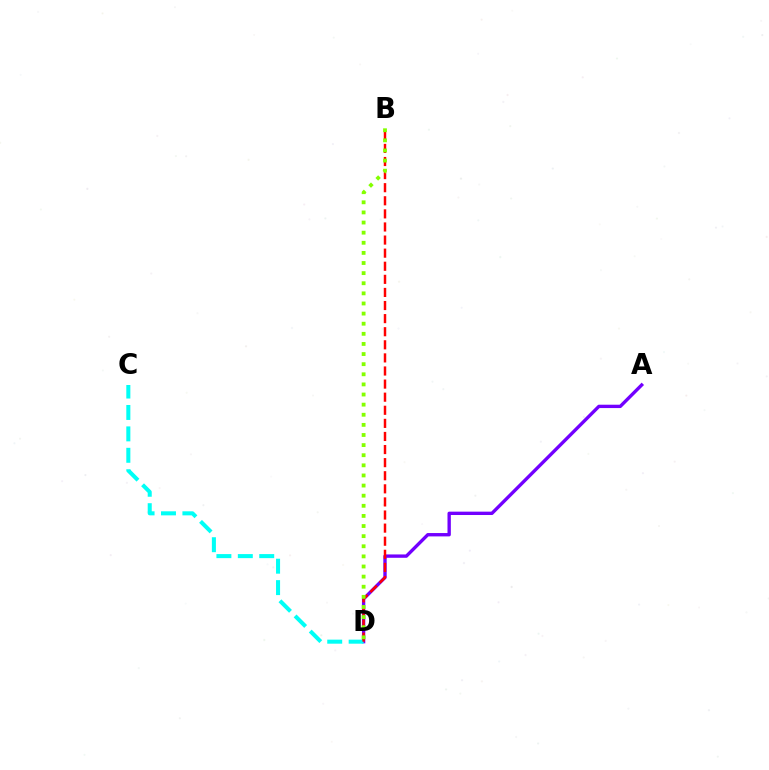{('A', 'D'): [{'color': '#7200ff', 'line_style': 'solid', 'thickness': 2.42}], ('C', 'D'): [{'color': '#00fff6', 'line_style': 'dashed', 'thickness': 2.91}], ('B', 'D'): [{'color': '#ff0000', 'line_style': 'dashed', 'thickness': 1.78}, {'color': '#84ff00', 'line_style': 'dotted', 'thickness': 2.75}]}